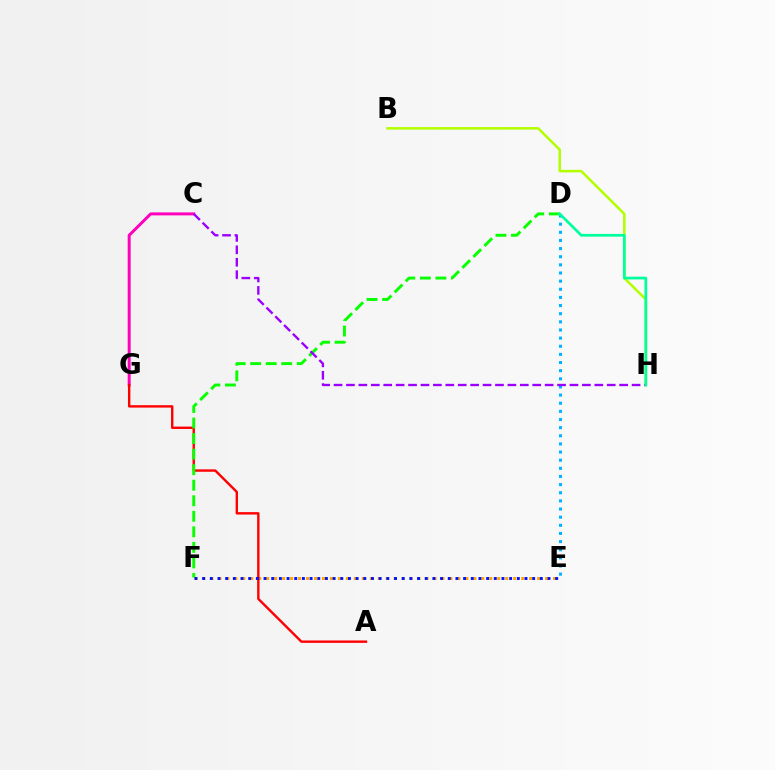{('B', 'H'): [{'color': '#b3ff00', 'line_style': 'solid', 'thickness': 1.82}], ('D', 'E'): [{'color': '#00b5ff', 'line_style': 'dotted', 'thickness': 2.21}], ('C', 'G'): [{'color': '#ff00bd', 'line_style': 'solid', 'thickness': 2.15}], ('E', 'F'): [{'color': '#ffa500', 'line_style': 'dotted', 'thickness': 2.16}, {'color': '#0010ff', 'line_style': 'dotted', 'thickness': 2.09}], ('A', 'G'): [{'color': '#ff0000', 'line_style': 'solid', 'thickness': 1.73}], ('D', 'F'): [{'color': '#08ff00', 'line_style': 'dashed', 'thickness': 2.11}], ('C', 'H'): [{'color': '#9b00ff', 'line_style': 'dashed', 'thickness': 1.69}], ('D', 'H'): [{'color': '#00ff9d', 'line_style': 'solid', 'thickness': 1.97}]}